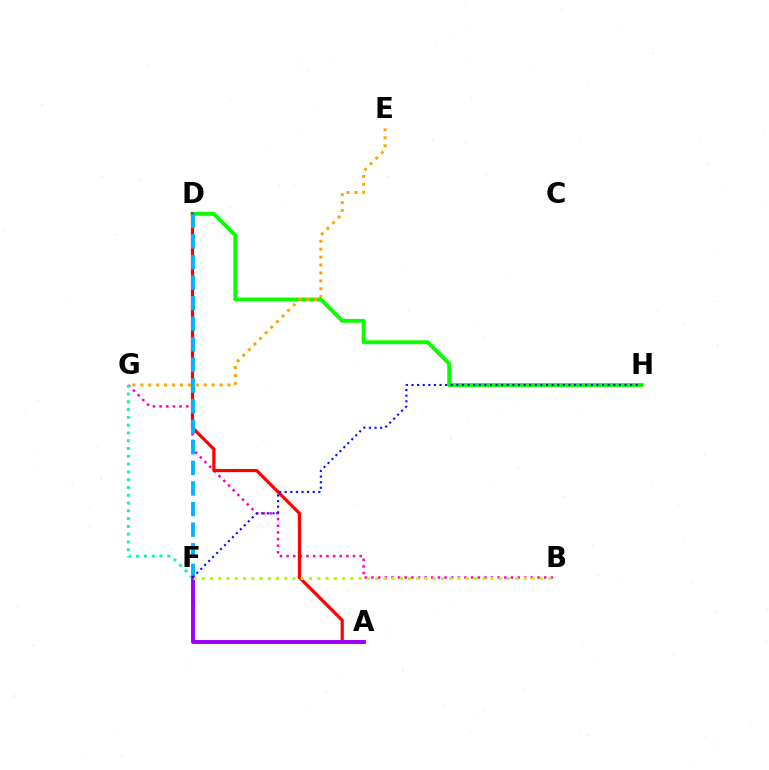{('B', 'G'): [{'color': '#ff00bd', 'line_style': 'dotted', 'thickness': 1.8}], ('D', 'H'): [{'color': '#08ff00', 'line_style': 'solid', 'thickness': 2.75}], ('A', 'D'): [{'color': '#ff0000', 'line_style': 'solid', 'thickness': 2.3}], ('E', 'G'): [{'color': '#ffa500', 'line_style': 'dotted', 'thickness': 2.15}], ('F', 'G'): [{'color': '#00ff9d', 'line_style': 'dotted', 'thickness': 2.12}], ('D', 'F'): [{'color': '#00b5ff', 'line_style': 'dashed', 'thickness': 2.8}], ('A', 'F'): [{'color': '#9b00ff', 'line_style': 'solid', 'thickness': 2.82}], ('B', 'F'): [{'color': '#b3ff00', 'line_style': 'dotted', 'thickness': 2.24}], ('F', 'H'): [{'color': '#0010ff', 'line_style': 'dotted', 'thickness': 1.52}]}